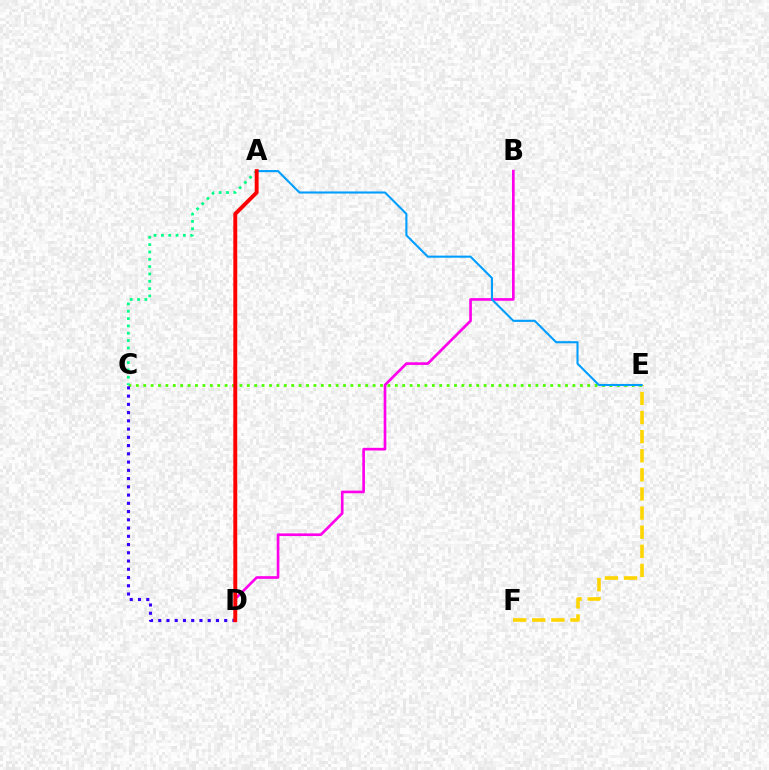{('E', 'F'): [{'color': '#ffd500', 'line_style': 'dashed', 'thickness': 2.6}], ('B', 'D'): [{'color': '#ff00ed', 'line_style': 'solid', 'thickness': 1.92}], ('C', 'E'): [{'color': '#4fff00', 'line_style': 'dotted', 'thickness': 2.01}], ('C', 'D'): [{'color': '#3700ff', 'line_style': 'dotted', 'thickness': 2.24}], ('A', 'E'): [{'color': '#009eff', 'line_style': 'solid', 'thickness': 1.51}], ('A', 'C'): [{'color': '#00ff86', 'line_style': 'dotted', 'thickness': 1.99}], ('A', 'D'): [{'color': '#ff0000', 'line_style': 'solid', 'thickness': 2.81}]}